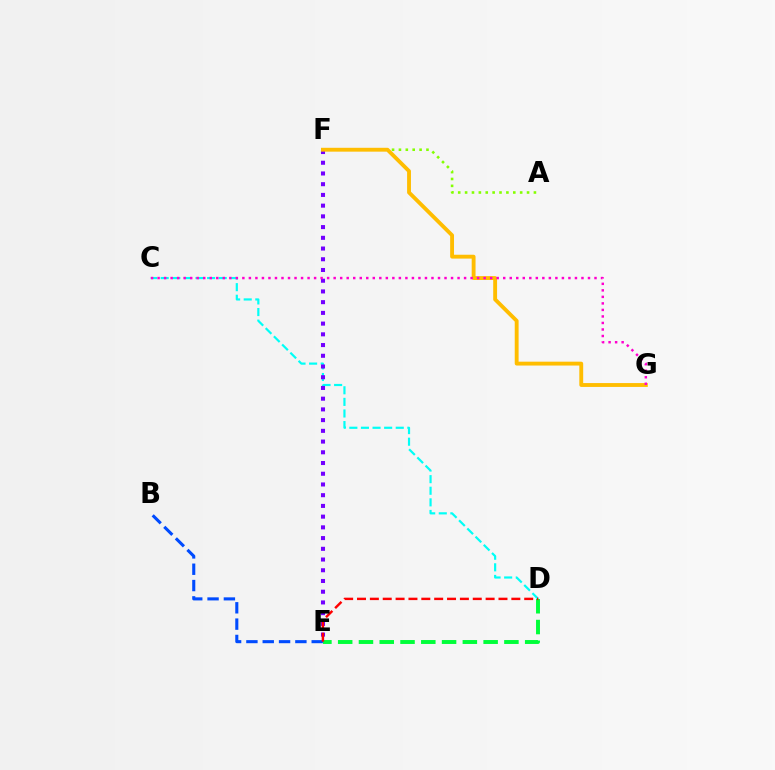{('B', 'E'): [{'color': '#004bff', 'line_style': 'dashed', 'thickness': 2.22}], ('C', 'D'): [{'color': '#00fff6', 'line_style': 'dashed', 'thickness': 1.58}], ('A', 'F'): [{'color': '#84ff00', 'line_style': 'dotted', 'thickness': 1.87}], ('E', 'F'): [{'color': '#7200ff', 'line_style': 'dotted', 'thickness': 2.91}], ('D', 'E'): [{'color': '#00ff39', 'line_style': 'dashed', 'thickness': 2.82}, {'color': '#ff0000', 'line_style': 'dashed', 'thickness': 1.75}], ('F', 'G'): [{'color': '#ffbd00', 'line_style': 'solid', 'thickness': 2.78}], ('C', 'G'): [{'color': '#ff00cf', 'line_style': 'dotted', 'thickness': 1.77}]}